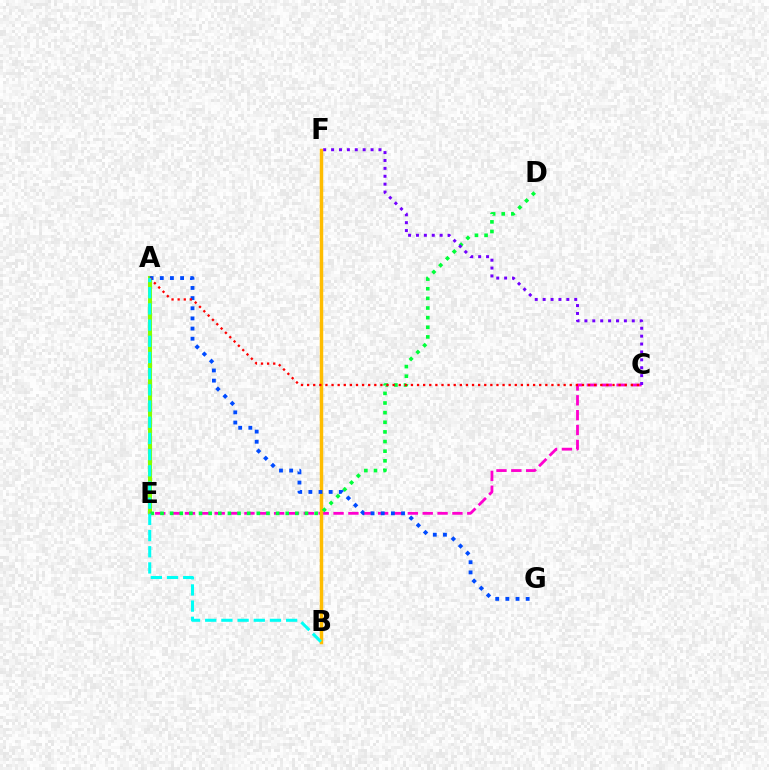{('A', 'E'): [{'color': '#84ff00', 'line_style': 'solid', 'thickness': 2.95}], ('C', 'E'): [{'color': '#ff00cf', 'line_style': 'dashed', 'thickness': 2.02}], ('B', 'F'): [{'color': '#ffbd00', 'line_style': 'solid', 'thickness': 2.49}], ('D', 'E'): [{'color': '#00ff39', 'line_style': 'dotted', 'thickness': 2.62}], ('A', 'G'): [{'color': '#004bff', 'line_style': 'dotted', 'thickness': 2.76}], ('C', 'F'): [{'color': '#7200ff', 'line_style': 'dotted', 'thickness': 2.15}], ('A', 'C'): [{'color': '#ff0000', 'line_style': 'dotted', 'thickness': 1.66}], ('A', 'B'): [{'color': '#00fff6', 'line_style': 'dashed', 'thickness': 2.2}]}